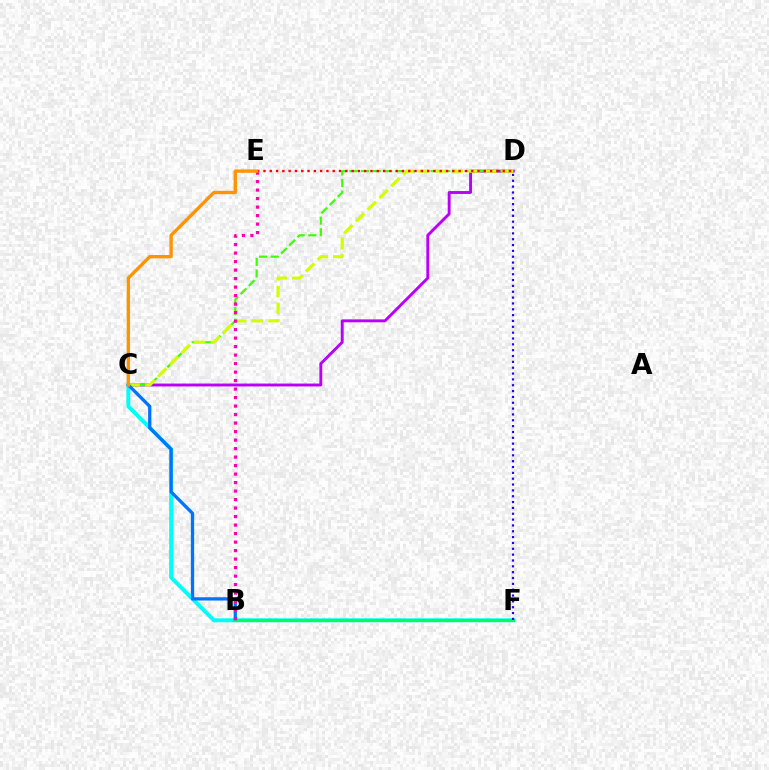{('C', 'F'): [{'color': '#00fff6', 'line_style': 'solid', 'thickness': 2.84}], ('C', 'D'): [{'color': '#b900ff', 'line_style': 'solid', 'thickness': 2.09}, {'color': '#3dff00', 'line_style': 'dashed', 'thickness': 1.58}, {'color': '#d1ff00', 'line_style': 'dashed', 'thickness': 2.26}], ('D', 'E'): [{'color': '#ff0000', 'line_style': 'dotted', 'thickness': 1.71}], ('B', 'C'): [{'color': '#0074ff', 'line_style': 'solid', 'thickness': 2.36}], ('B', 'F'): [{'color': '#00ff5c', 'line_style': 'solid', 'thickness': 2.2}], ('D', 'F'): [{'color': '#2500ff', 'line_style': 'dotted', 'thickness': 1.59}], ('B', 'E'): [{'color': '#ff00ac', 'line_style': 'dotted', 'thickness': 2.31}], ('C', 'E'): [{'color': '#ff9400', 'line_style': 'solid', 'thickness': 2.41}]}